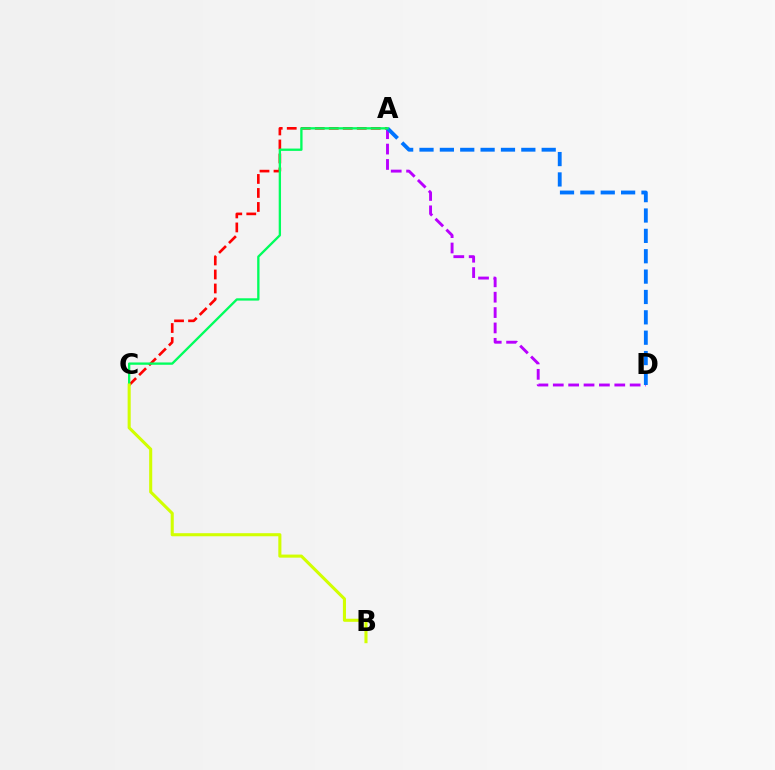{('A', 'C'): [{'color': '#ff0000', 'line_style': 'dashed', 'thickness': 1.9}, {'color': '#00ff5c', 'line_style': 'solid', 'thickness': 1.67}], ('A', 'D'): [{'color': '#b900ff', 'line_style': 'dashed', 'thickness': 2.09}, {'color': '#0074ff', 'line_style': 'dashed', 'thickness': 2.77}], ('B', 'C'): [{'color': '#d1ff00', 'line_style': 'solid', 'thickness': 2.21}]}